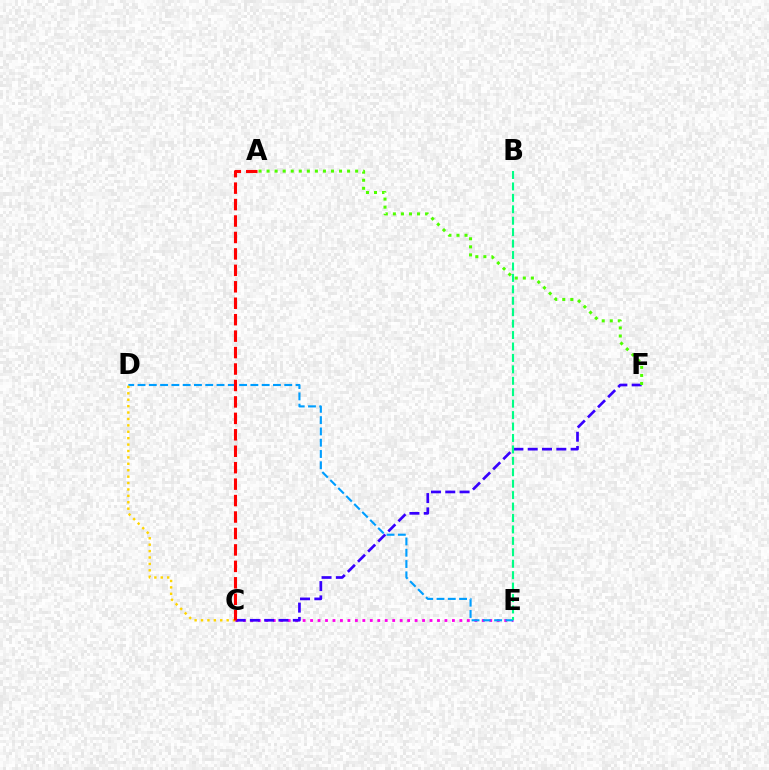{('C', 'E'): [{'color': '#ff00ed', 'line_style': 'dotted', 'thickness': 2.03}], ('C', 'F'): [{'color': '#3700ff', 'line_style': 'dashed', 'thickness': 1.94}], ('D', 'E'): [{'color': '#009eff', 'line_style': 'dashed', 'thickness': 1.53}], ('C', 'D'): [{'color': '#ffd500', 'line_style': 'dotted', 'thickness': 1.74}], ('A', 'F'): [{'color': '#4fff00', 'line_style': 'dotted', 'thickness': 2.19}], ('B', 'E'): [{'color': '#00ff86', 'line_style': 'dashed', 'thickness': 1.55}], ('A', 'C'): [{'color': '#ff0000', 'line_style': 'dashed', 'thickness': 2.23}]}